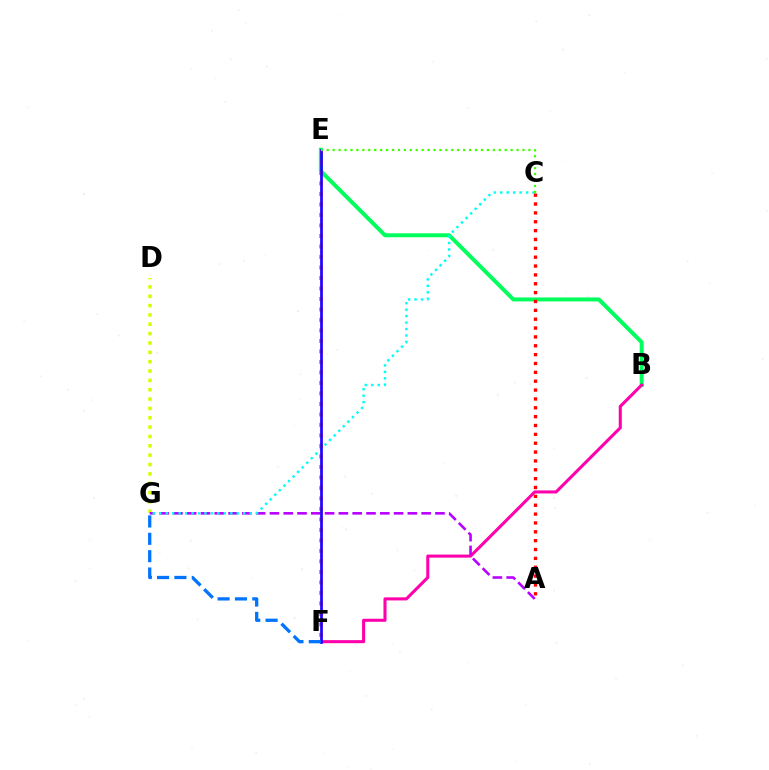{('B', 'E'): [{'color': '#00ff5c', 'line_style': 'solid', 'thickness': 2.84}], ('D', 'G'): [{'color': '#d1ff00', 'line_style': 'dotted', 'thickness': 2.54}], ('E', 'F'): [{'color': '#ff9400', 'line_style': 'dotted', 'thickness': 2.85}, {'color': '#2500ff', 'line_style': 'solid', 'thickness': 1.96}], ('B', 'F'): [{'color': '#ff00ac', 'line_style': 'solid', 'thickness': 2.21}], ('A', 'G'): [{'color': '#b900ff', 'line_style': 'dashed', 'thickness': 1.87}], ('C', 'G'): [{'color': '#00fff6', 'line_style': 'dotted', 'thickness': 1.75}], ('F', 'G'): [{'color': '#0074ff', 'line_style': 'dashed', 'thickness': 2.36}], ('C', 'E'): [{'color': '#3dff00', 'line_style': 'dotted', 'thickness': 1.61}], ('A', 'C'): [{'color': '#ff0000', 'line_style': 'dotted', 'thickness': 2.41}]}